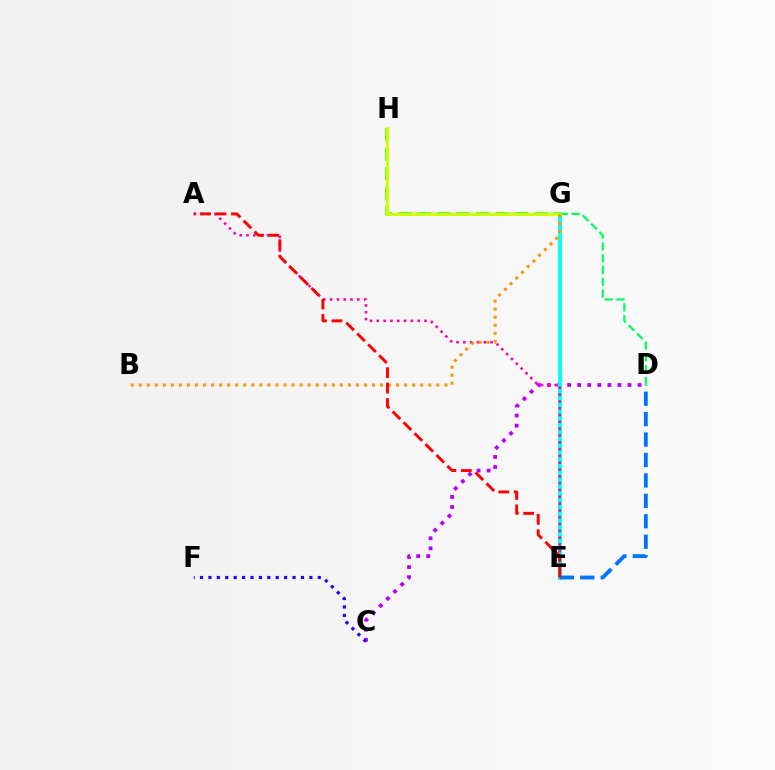{('D', 'G'): [{'color': '#00ff5c', 'line_style': 'dashed', 'thickness': 1.6}], ('C', 'D'): [{'color': '#b900ff', 'line_style': 'dotted', 'thickness': 2.73}], ('E', 'G'): [{'color': '#00fff6', 'line_style': 'solid', 'thickness': 2.77}], ('G', 'H'): [{'color': '#3dff00', 'line_style': 'dashed', 'thickness': 2.64}, {'color': '#d1ff00', 'line_style': 'solid', 'thickness': 2.2}], ('C', 'F'): [{'color': '#2500ff', 'line_style': 'dotted', 'thickness': 2.29}], ('A', 'E'): [{'color': '#ff00ac', 'line_style': 'dotted', 'thickness': 1.85}, {'color': '#ff0000', 'line_style': 'dashed', 'thickness': 2.1}], ('D', 'E'): [{'color': '#0074ff', 'line_style': 'dashed', 'thickness': 2.78}], ('B', 'G'): [{'color': '#ff9400', 'line_style': 'dotted', 'thickness': 2.18}]}